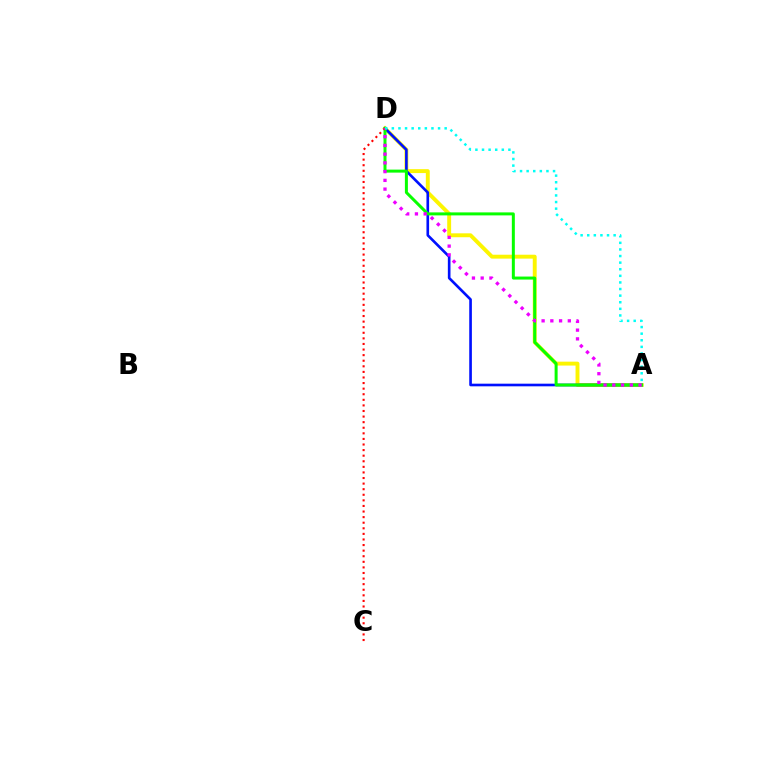{('A', 'D'): [{'color': '#fcf500', 'line_style': 'solid', 'thickness': 2.81}, {'color': '#0010ff', 'line_style': 'solid', 'thickness': 1.9}, {'color': '#08ff00', 'line_style': 'solid', 'thickness': 2.16}, {'color': '#ee00ff', 'line_style': 'dotted', 'thickness': 2.37}, {'color': '#00fff6', 'line_style': 'dotted', 'thickness': 1.79}], ('C', 'D'): [{'color': '#ff0000', 'line_style': 'dotted', 'thickness': 1.52}]}